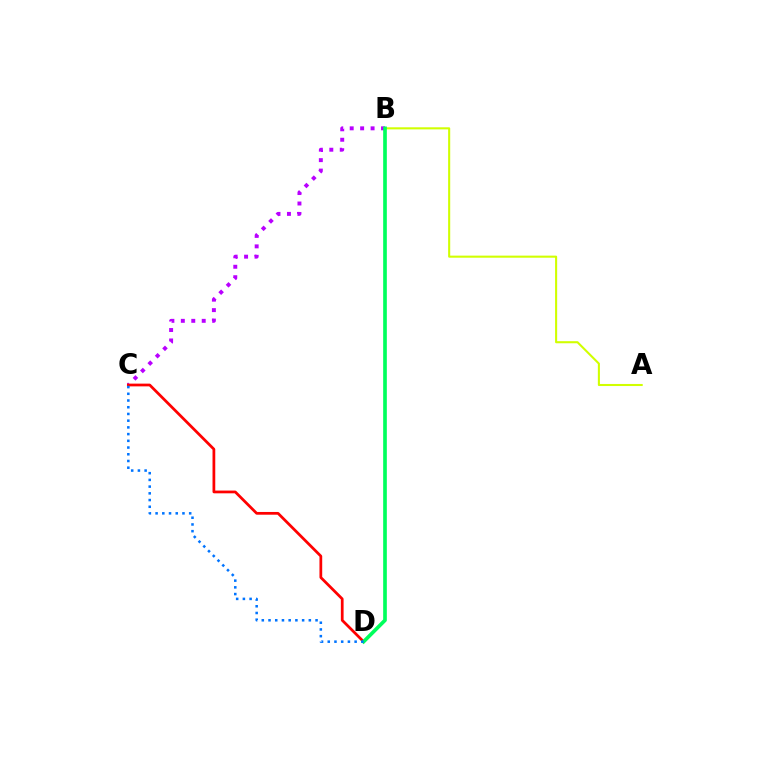{('A', 'B'): [{'color': '#d1ff00', 'line_style': 'solid', 'thickness': 1.5}], ('B', 'C'): [{'color': '#b900ff', 'line_style': 'dotted', 'thickness': 2.84}], ('C', 'D'): [{'color': '#ff0000', 'line_style': 'solid', 'thickness': 1.98}, {'color': '#0074ff', 'line_style': 'dotted', 'thickness': 1.83}], ('B', 'D'): [{'color': '#00ff5c', 'line_style': 'solid', 'thickness': 2.64}]}